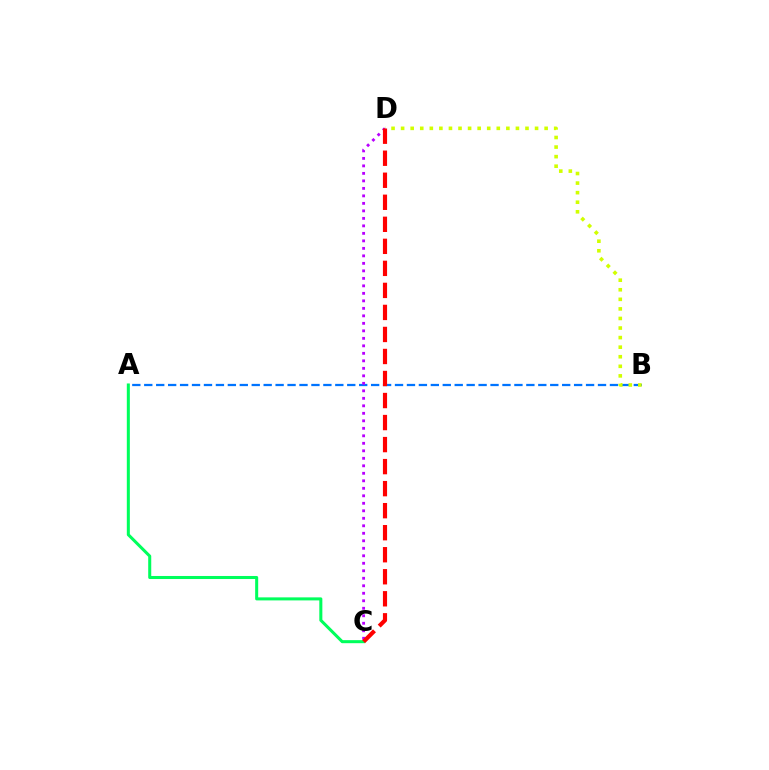{('A', 'B'): [{'color': '#0074ff', 'line_style': 'dashed', 'thickness': 1.62}], ('B', 'D'): [{'color': '#d1ff00', 'line_style': 'dotted', 'thickness': 2.6}], ('C', 'D'): [{'color': '#b900ff', 'line_style': 'dotted', 'thickness': 2.04}, {'color': '#ff0000', 'line_style': 'dashed', 'thickness': 2.99}], ('A', 'C'): [{'color': '#00ff5c', 'line_style': 'solid', 'thickness': 2.19}]}